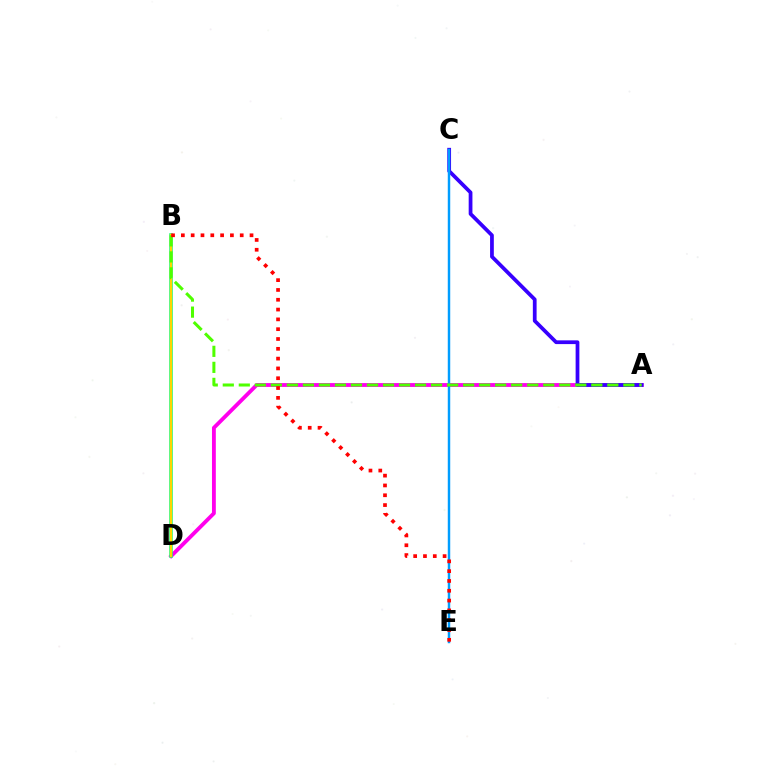{('A', 'D'): [{'color': '#ff00ed', 'line_style': 'solid', 'thickness': 2.77}], ('B', 'D'): [{'color': '#00ff86', 'line_style': 'solid', 'thickness': 2.54}, {'color': '#ffd500', 'line_style': 'solid', 'thickness': 1.72}], ('A', 'C'): [{'color': '#3700ff', 'line_style': 'solid', 'thickness': 2.7}], ('C', 'E'): [{'color': '#009eff', 'line_style': 'solid', 'thickness': 1.77}], ('A', 'B'): [{'color': '#4fff00', 'line_style': 'dashed', 'thickness': 2.18}], ('B', 'E'): [{'color': '#ff0000', 'line_style': 'dotted', 'thickness': 2.67}]}